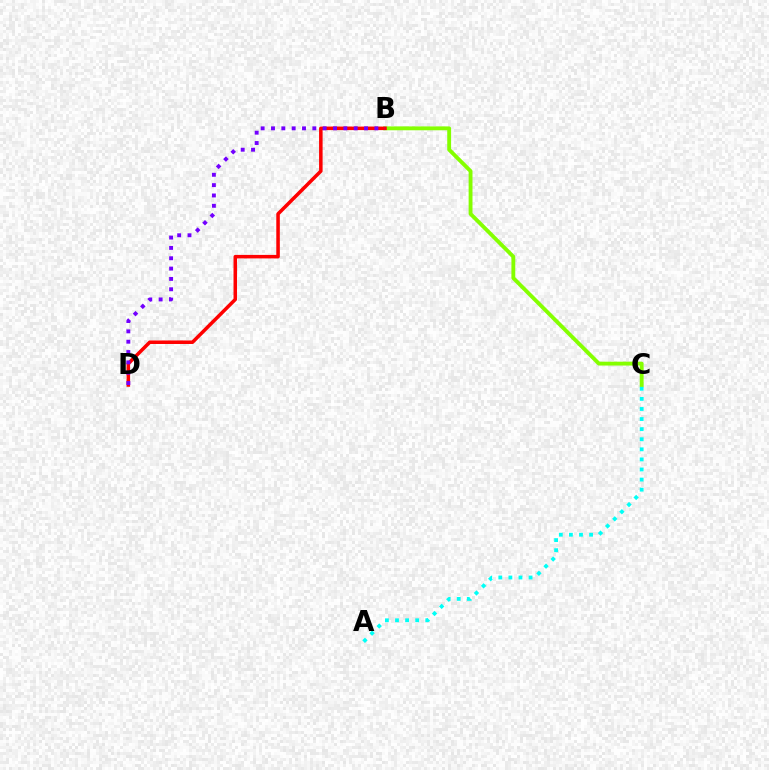{('B', 'C'): [{'color': '#84ff00', 'line_style': 'solid', 'thickness': 2.78}], ('B', 'D'): [{'color': '#ff0000', 'line_style': 'solid', 'thickness': 2.54}, {'color': '#7200ff', 'line_style': 'dotted', 'thickness': 2.81}], ('A', 'C'): [{'color': '#00fff6', 'line_style': 'dotted', 'thickness': 2.74}]}